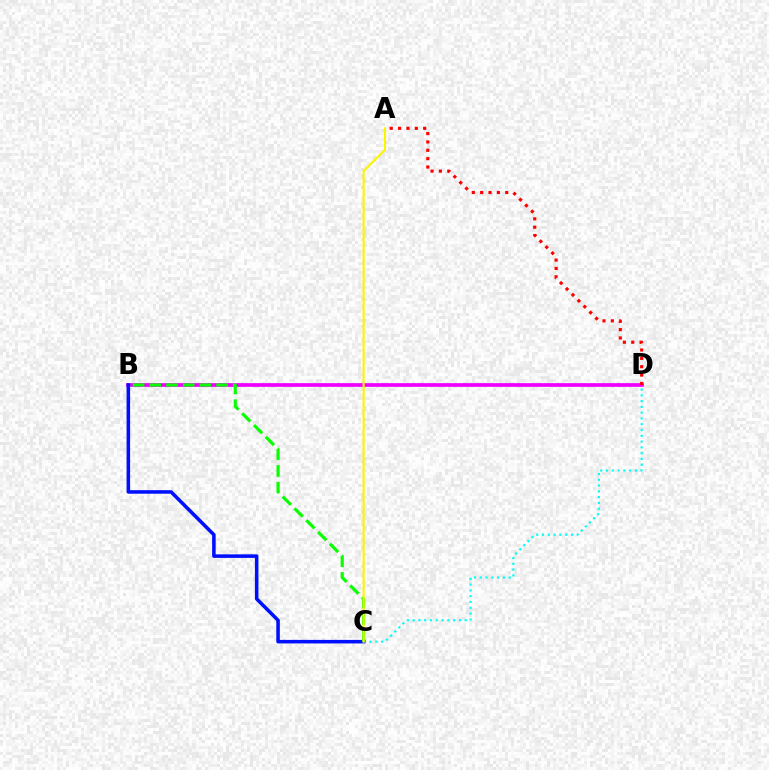{('C', 'D'): [{'color': '#00fff6', 'line_style': 'dotted', 'thickness': 1.57}], ('B', 'D'): [{'color': '#ee00ff', 'line_style': 'solid', 'thickness': 2.67}], ('B', 'C'): [{'color': '#0010ff', 'line_style': 'solid', 'thickness': 2.55}, {'color': '#08ff00', 'line_style': 'dashed', 'thickness': 2.27}], ('A', 'D'): [{'color': '#ff0000', 'line_style': 'dotted', 'thickness': 2.27}], ('A', 'C'): [{'color': '#fcf500', 'line_style': 'solid', 'thickness': 1.54}]}